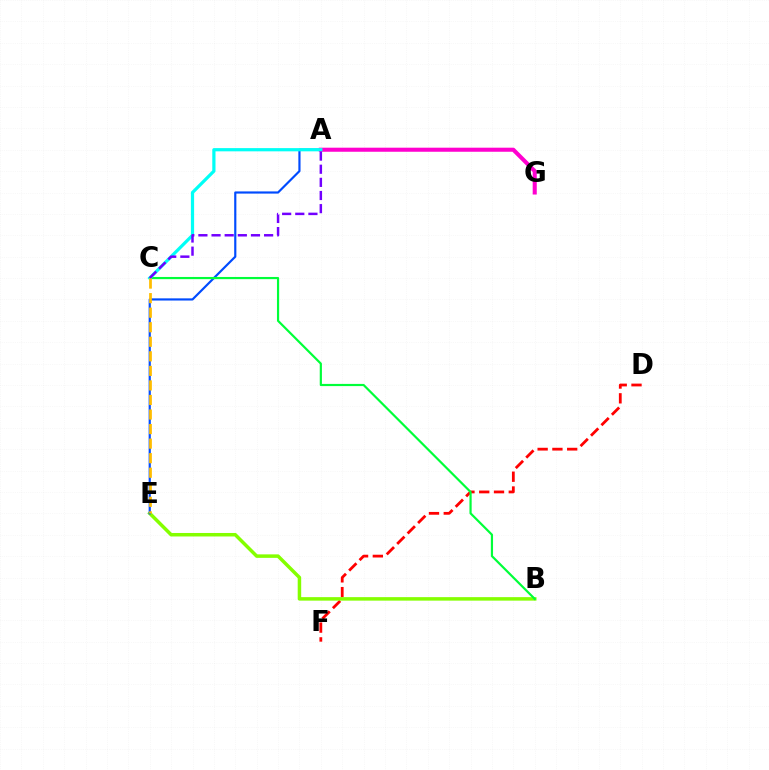{('D', 'F'): [{'color': '#ff0000', 'line_style': 'dashed', 'thickness': 2.01}], ('B', 'E'): [{'color': '#84ff00', 'line_style': 'solid', 'thickness': 2.52}], ('A', 'E'): [{'color': '#004bff', 'line_style': 'solid', 'thickness': 1.57}], ('B', 'C'): [{'color': '#00ff39', 'line_style': 'solid', 'thickness': 1.58}], ('A', 'G'): [{'color': '#ff00cf', 'line_style': 'solid', 'thickness': 2.92}], ('A', 'C'): [{'color': '#00fff6', 'line_style': 'solid', 'thickness': 2.32}, {'color': '#7200ff', 'line_style': 'dashed', 'thickness': 1.79}], ('C', 'E'): [{'color': '#ffbd00', 'line_style': 'dashed', 'thickness': 1.98}]}